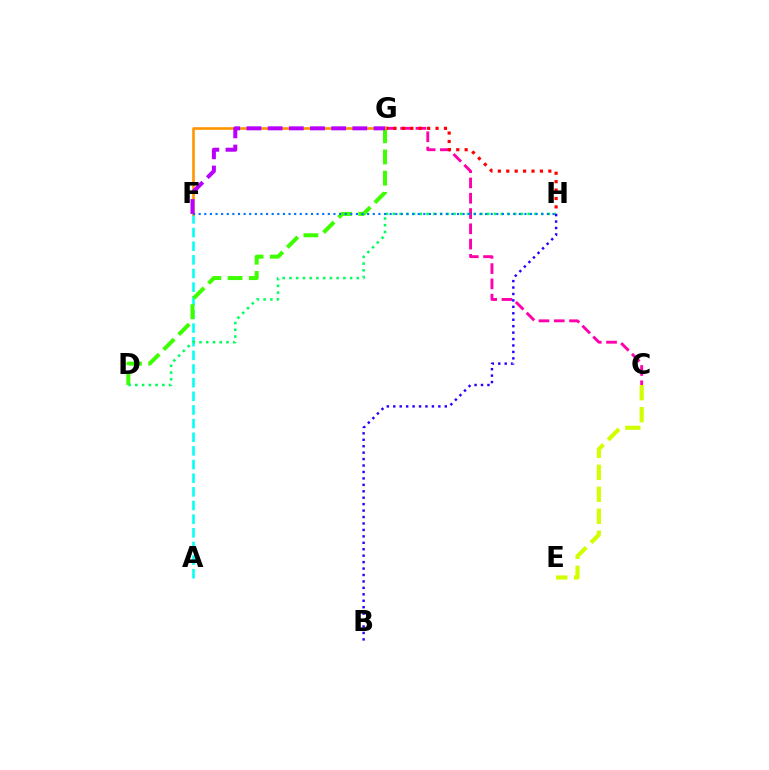{('C', 'G'): [{'color': '#ff00ac', 'line_style': 'dashed', 'thickness': 2.08}], ('A', 'F'): [{'color': '#00fff6', 'line_style': 'dashed', 'thickness': 1.85}], ('D', 'G'): [{'color': '#3dff00', 'line_style': 'dashed', 'thickness': 2.88}], ('G', 'H'): [{'color': '#ff0000', 'line_style': 'dotted', 'thickness': 2.29}], ('D', 'H'): [{'color': '#00ff5c', 'line_style': 'dotted', 'thickness': 1.83}], ('F', 'G'): [{'color': '#ff9400', 'line_style': 'solid', 'thickness': 1.87}, {'color': '#b900ff', 'line_style': 'dashed', 'thickness': 2.88}], ('B', 'H'): [{'color': '#2500ff', 'line_style': 'dotted', 'thickness': 1.75}], ('F', 'H'): [{'color': '#0074ff', 'line_style': 'dotted', 'thickness': 1.53}], ('C', 'E'): [{'color': '#d1ff00', 'line_style': 'dashed', 'thickness': 2.99}]}